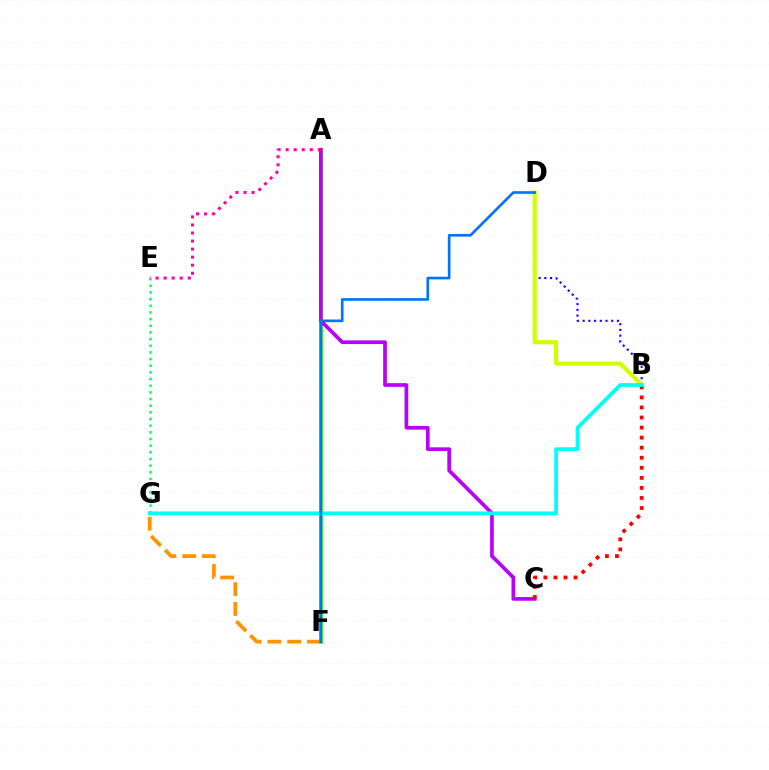{('B', 'D'): [{'color': '#2500ff', 'line_style': 'dotted', 'thickness': 1.55}, {'color': '#d1ff00', 'line_style': 'solid', 'thickness': 2.98}], ('E', 'G'): [{'color': '#00ff5c', 'line_style': 'dotted', 'thickness': 1.81}], ('A', 'F'): [{'color': '#3dff00', 'line_style': 'solid', 'thickness': 2.81}], ('A', 'C'): [{'color': '#b900ff', 'line_style': 'solid', 'thickness': 2.67}], ('F', 'G'): [{'color': '#ff9400', 'line_style': 'dashed', 'thickness': 2.69}], ('B', 'C'): [{'color': '#ff0000', 'line_style': 'dotted', 'thickness': 2.73}], ('B', 'G'): [{'color': '#00fff6', 'line_style': 'solid', 'thickness': 2.72}], ('A', 'E'): [{'color': '#ff00ac', 'line_style': 'dotted', 'thickness': 2.19}], ('D', 'F'): [{'color': '#0074ff', 'line_style': 'solid', 'thickness': 1.91}]}